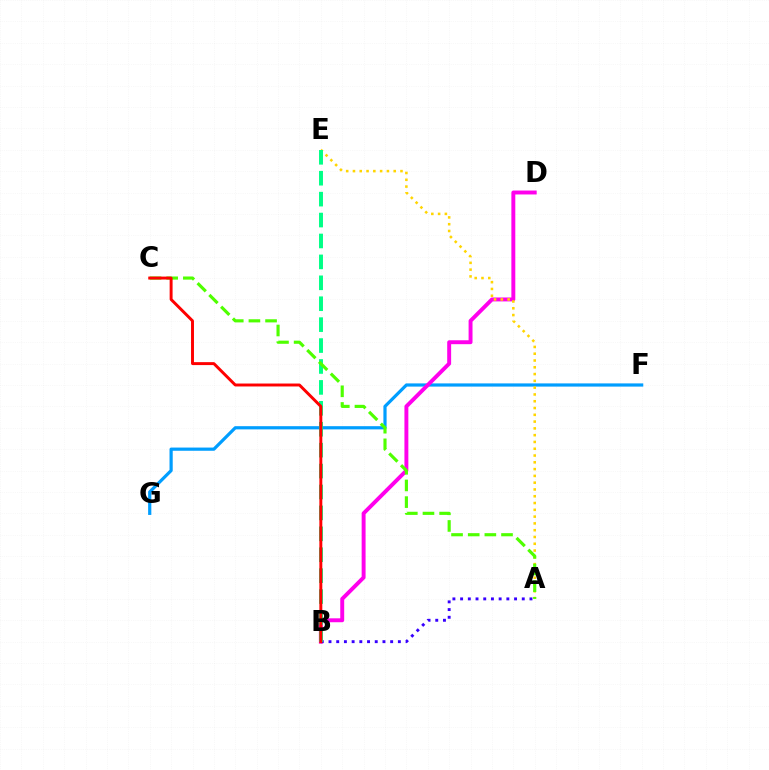{('F', 'G'): [{'color': '#009eff', 'line_style': 'solid', 'thickness': 2.31}], ('B', 'D'): [{'color': '#ff00ed', 'line_style': 'solid', 'thickness': 2.82}], ('A', 'B'): [{'color': '#3700ff', 'line_style': 'dotted', 'thickness': 2.09}], ('A', 'E'): [{'color': '#ffd500', 'line_style': 'dotted', 'thickness': 1.84}], ('B', 'E'): [{'color': '#00ff86', 'line_style': 'dashed', 'thickness': 2.84}], ('A', 'C'): [{'color': '#4fff00', 'line_style': 'dashed', 'thickness': 2.26}], ('B', 'C'): [{'color': '#ff0000', 'line_style': 'solid', 'thickness': 2.12}]}